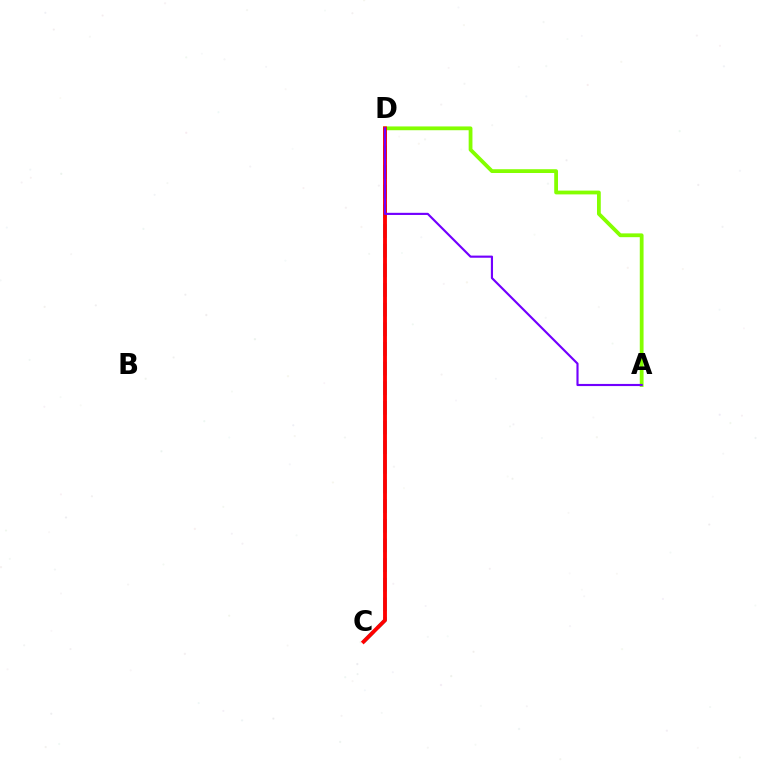{('C', 'D'): [{'color': '#00fff6', 'line_style': 'dashed', 'thickness': 2.67}, {'color': '#ff0000', 'line_style': 'solid', 'thickness': 2.77}], ('A', 'D'): [{'color': '#84ff00', 'line_style': 'solid', 'thickness': 2.73}, {'color': '#7200ff', 'line_style': 'solid', 'thickness': 1.54}]}